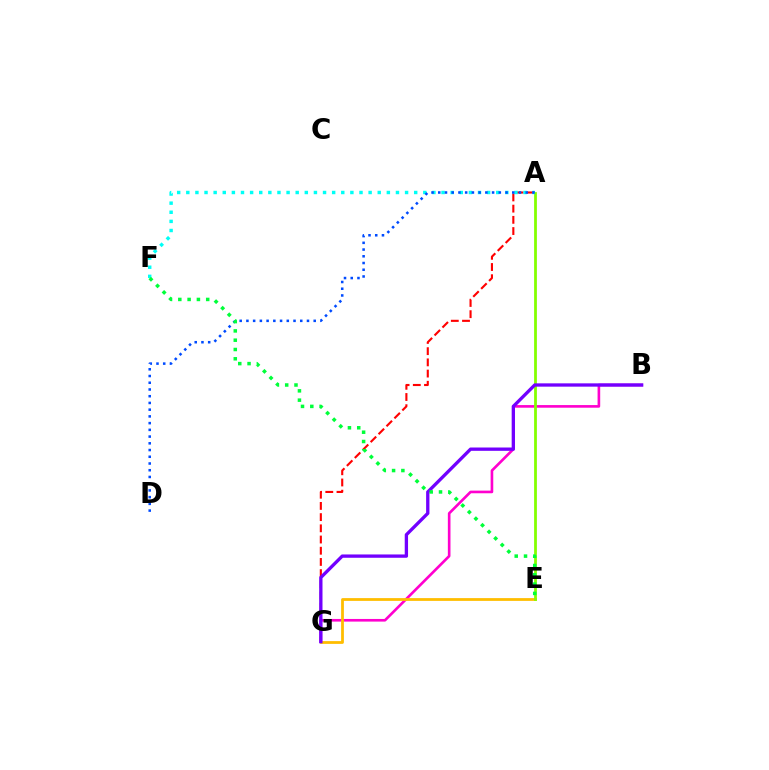{('A', 'G'): [{'color': '#ff0000', 'line_style': 'dashed', 'thickness': 1.52}], ('B', 'G'): [{'color': '#ff00cf', 'line_style': 'solid', 'thickness': 1.9}, {'color': '#7200ff', 'line_style': 'solid', 'thickness': 2.39}], ('E', 'G'): [{'color': '#ffbd00', 'line_style': 'solid', 'thickness': 2.0}], ('A', 'E'): [{'color': '#84ff00', 'line_style': 'solid', 'thickness': 2.0}], ('A', 'F'): [{'color': '#00fff6', 'line_style': 'dotted', 'thickness': 2.48}], ('A', 'D'): [{'color': '#004bff', 'line_style': 'dotted', 'thickness': 1.83}], ('E', 'F'): [{'color': '#00ff39', 'line_style': 'dotted', 'thickness': 2.53}]}